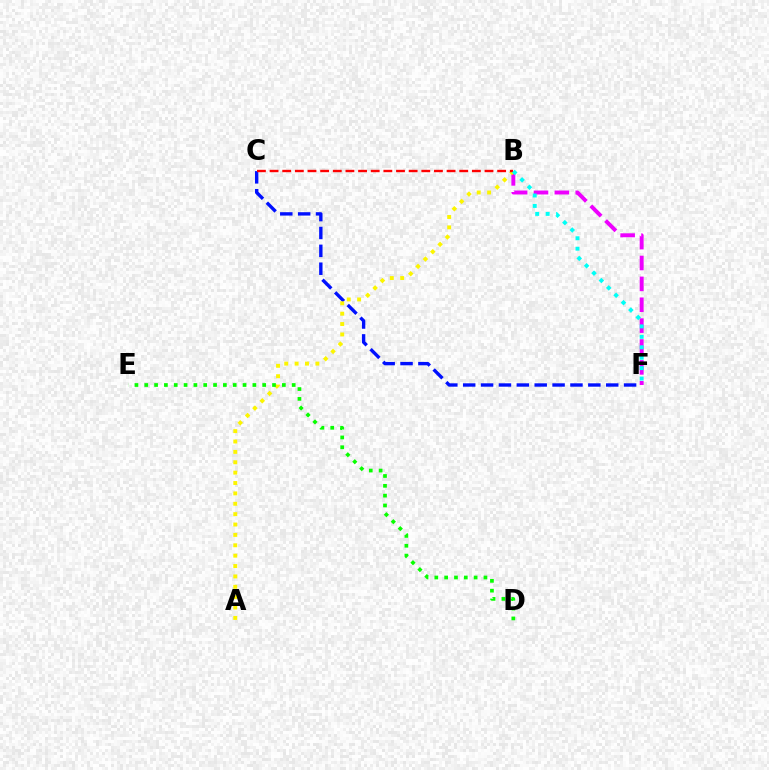{('C', 'F'): [{'color': '#0010ff', 'line_style': 'dashed', 'thickness': 2.43}], ('B', 'F'): [{'color': '#ee00ff', 'line_style': 'dashed', 'thickness': 2.84}, {'color': '#00fff6', 'line_style': 'dotted', 'thickness': 2.83}], ('A', 'B'): [{'color': '#fcf500', 'line_style': 'dotted', 'thickness': 2.82}], ('B', 'C'): [{'color': '#ff0000', 'line_style': 'dashed', 'thickness': 1.72}], ('D', 'E'): [{'color': '#08ff00', 'line_style': 'dotted', 'thickness': 2.67}]}